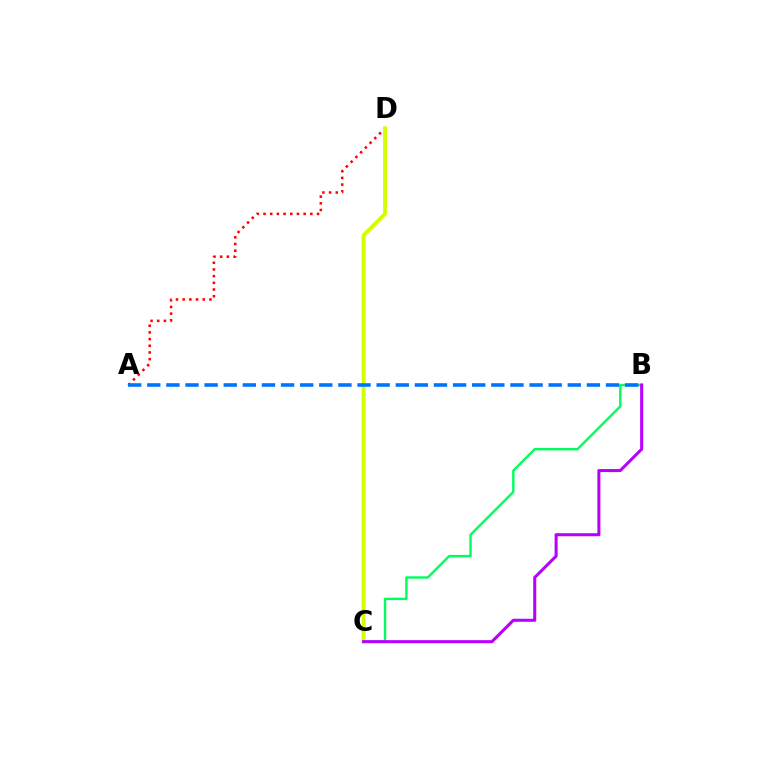{('A', 'D'): [{'color': '#ff0000', 'line_style': 'dotted', 'thickness': 1.82}], ('B', 'C'): [{'color': '#00ff5c', 'line_style': 'solid', 'thickness': 1.73}, {'color': '#b900ff', 'line_style': 'solid', 'thickness': 2.19}], ('C', 'D'): [{'color': '#d1ff00', 'line_style': 'solid', 'thickness': 2.78}], ('A', 'B'): [{'color': '#0074ff', 'line_style': 'dashed', 'thickness': 2.6}]}